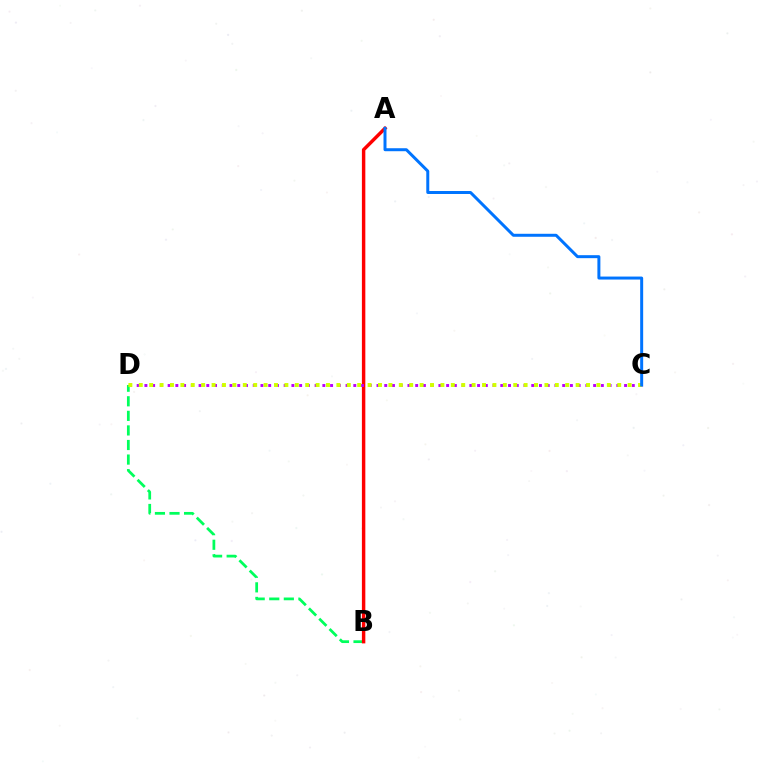{('B', 'D'): [{'color': '#00ff5c', 'line_style': 'dashed', 'thickness': 1.98}], ('A', 'B'): [{'color': '#ff0000', 'line_style': 'solid', 'thickness': 2.47}], ('C', 'D'): [{'color': '#b900ff', 'line_style': 'dotted', 'thickness': 2.1}, {'color': '#d1ff00', 'line_style': 'dotted', 'thickness': 2.83}], ('A', 'C'): [{'color': '#0074ff', 'line_style': 'solid', 'thickness': 2.15}]}